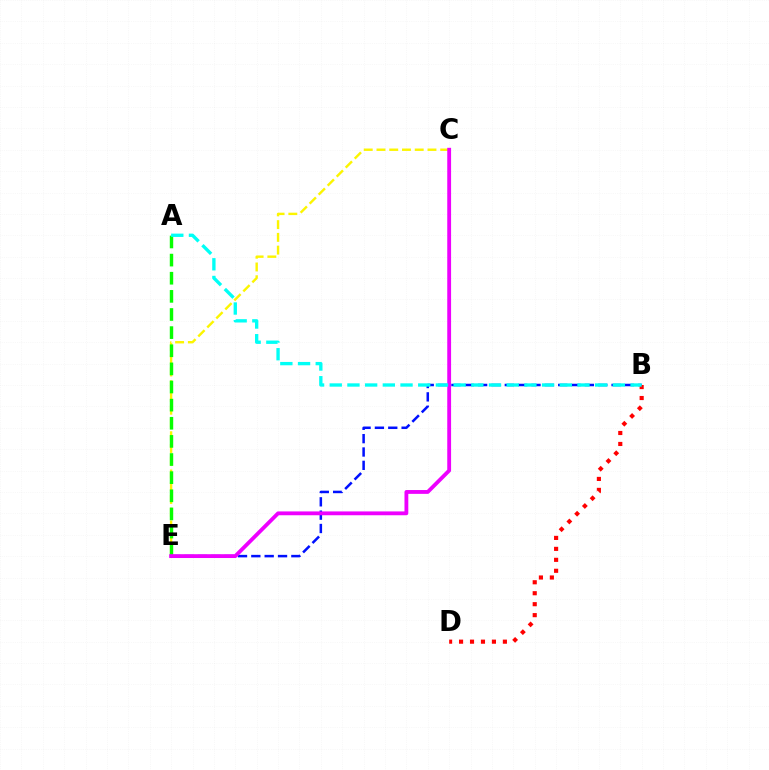{('B', 'E'): [{'color': '#0010ff', 'line_style': 'dashed', 'thickness': 1.81}], ('C', 'E'): [{'color': '#fcf500', 'line_style': 'dashed', 'thickness': 1.73}, {'color': '#ee00ff', 'line_style': 'solid', 'thickness': 2.76}], ('B', 'D'): [{'color': '#ff0000', 'line_style': 'dotted', 'thickness': 2.98}], ('A', 'E'): [{'color': '#08ff00', 'line_style': 'dashed', 'thickness': 2.46}], ('A', 'B'): [{'color': '#00fff6', 'line_style': 'dashed', 'thickness': 2.4}]}